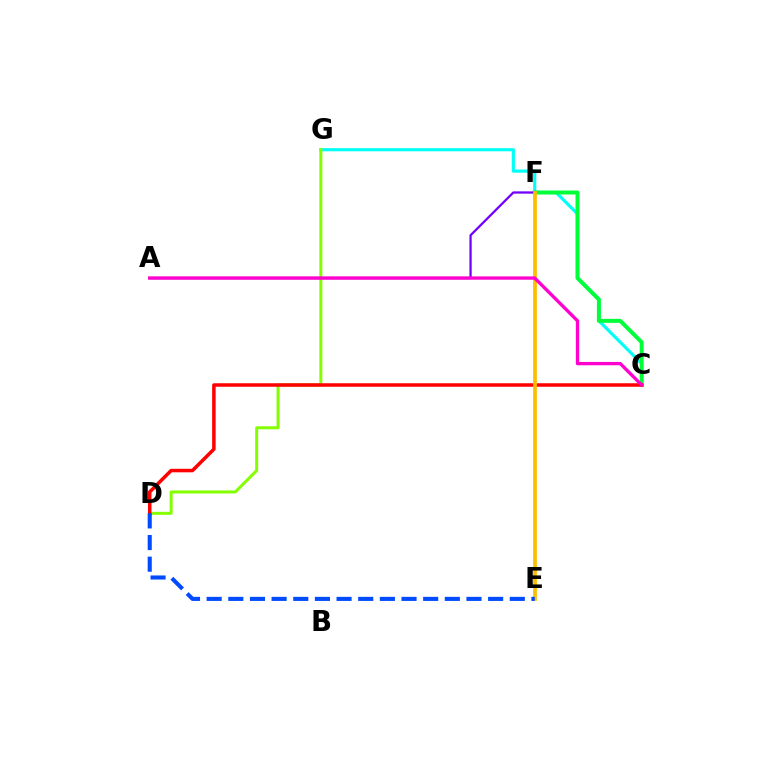{('C', 'G'): [{'color': '#00fff6', 'line_style': 'solid', 'thickness': 2.26}], ('D', 'G'): [{'color': '#84ff00', 'line_style': 'solid', 'thickness': 2.17}], ('C', 'F'): [{'color': '#00ff39', 'line_style': 'solid', 'thickness': 2.85}], ('C', 'D'): [{'color': '#ff0000', 'line_style': 'solid', 'thickness': 2.53}], ('A', 'F'): [{'color': '#7200ff', 'line_style': 'solid', 'thickness': 1.64}], ('E', 'F'): [{'color': '#ffbd00', 'line_style': 'solid', 'thickness': 2.67}], ('D', 'E'): [{'color': '#004bff', 'line_style': 'dashed', 'thickness': 2.94}], ('A', 'C'): [{'color': '#ff00cf', 'line_style': 'solid', 'thickness': 2.39}]}